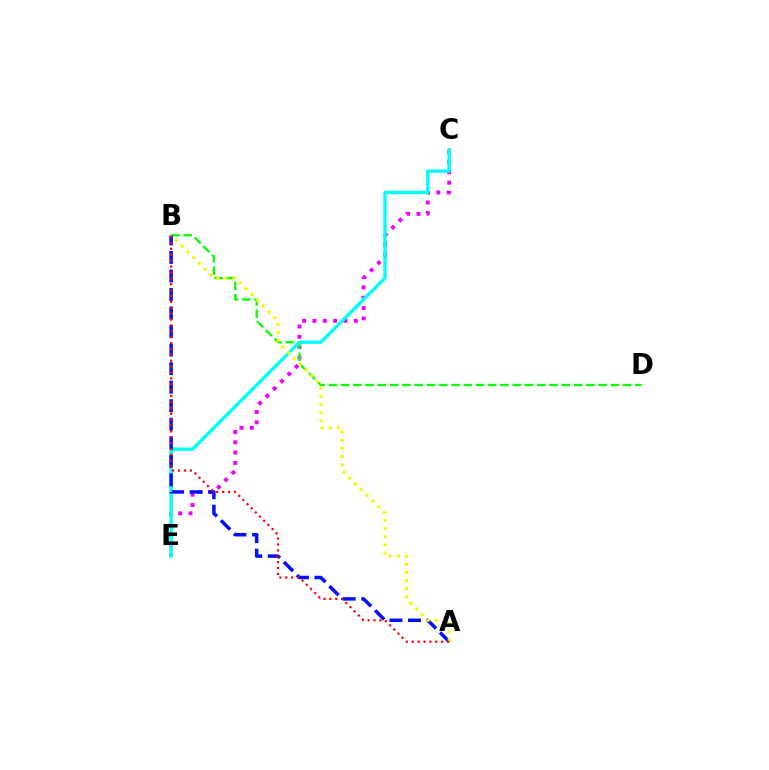{('C', 'E'): [{'color': '#ee00ff', 'line_style': 'dotted', 'thickness': 2.81}, {'color': '#00fff6', 'line_style': 'solid', 'thickness': 2.44}], ('B', 'D'): [{'color': '#08ff00', 'line_style': 'dashed', 'thickness': 1.67}], ('A', 'B'): [{'color': '#0010ff', 'line_style': 'dashed', 'thickness': 2.52}, {'color': '#fcf500', 'line_style': 'dotted', 'thickness': 2.22}, {'color': '#ff0000', 'line_style': 'dotted', 'thickness': 1.6}]}